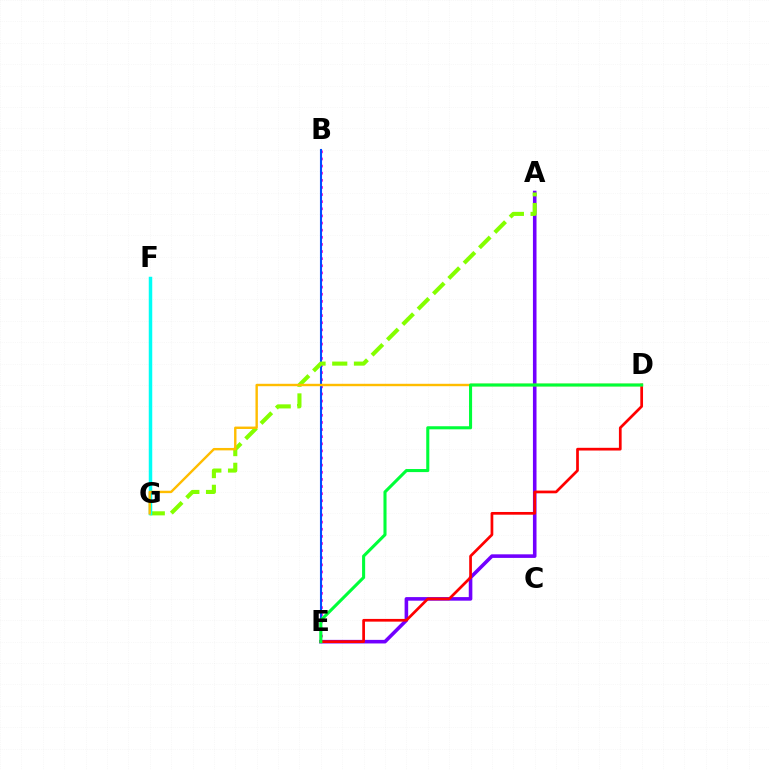{('A', 'E'): [{'color': '#7200ff', 'line_style': 'solid', 'thickness': 2.58}], ('B', 'E'): [{'color': '#ff00cf', 'line_style': 'dotted', 'thickness': 1.93}, {'color': '#004bff', 'line_style': 'solid', 'thickness': 1.51}], ('A', 'G'): [{'color': '#84ff00', 'line_style': 'dashed', 'thickness': 2.95}], ('F', 'G'): [{'color': '#00fff6', 'line_style': 'solid', 'thickness': 2.51}], ('D', 'E'): [{'color': '#ff0000', 'line_style': 'solid', 'thickness': 1.96}, {'color': '#00ff39', 'line_style': 'solid', 'thickness': 2.21}], ('D', 'G'): [{'color': '#ffbd00', 'line_style': 'solid', 'thickness': 1.74}]}